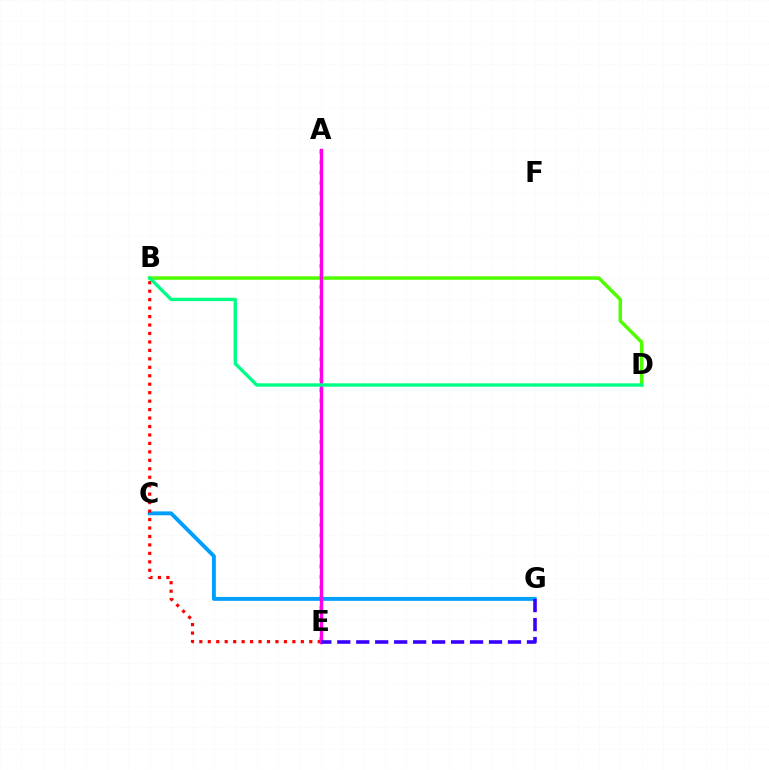{('A', 'E'): [{'color': '#ffd500', 'line_style': 'dotted', 'thickness': 2.82}, {'color': '#ff00ed', 'line_style': 'solid', 'thickness': 2.43}], ('C', 'G'): [{'color': '#009eff', 'line_style': 'solid', 'thickness': 2.81}], ('B', 'D'): [{'color': '#4fff00', 'line_style': 'solid', 'thickness': 2.51}, {'color': '#00ff86', 'line_style': 'solid', 'thickness': 2.44}], ('B', 'E'): [{'color': '#ff0000', 'line_style': 'dotted', 'thickness': 2.3}], ('E', 'G'): [{'color': '#3700ff', 'line_style': 'dashed', 'thickness': 2.58}]}